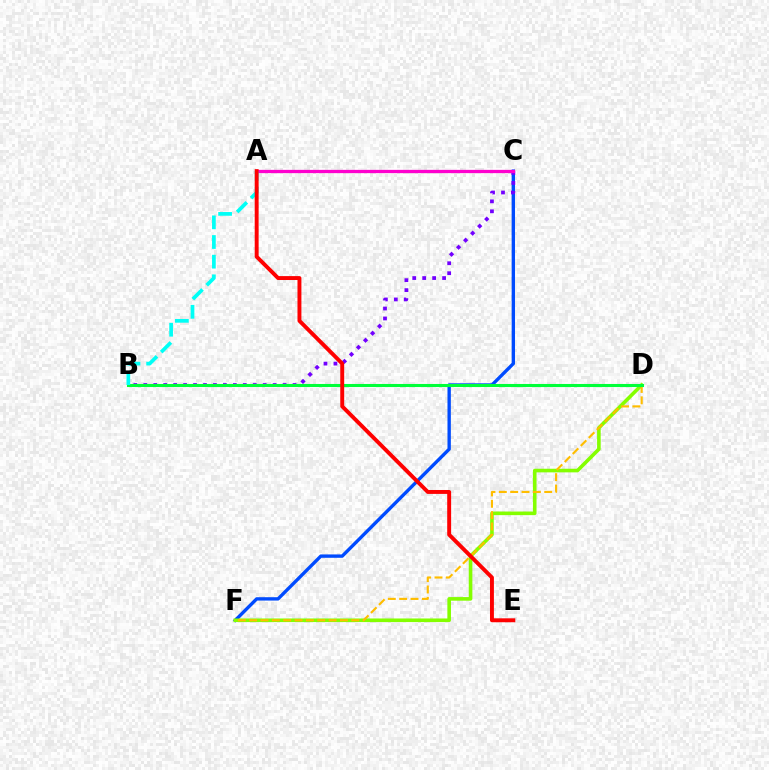{('C', 'F'): [{'color': '#004bff', 'line_style': 'solid', 'thickness': 2.42}], ('D', 'F'): [{'color': '#84ff00', 'line_style': 'solid', 'thickness': 2.6}, {'color': '#ffbd00', 'line_style': 'dashed', 'thickness': 1.54}], ('B', 'C'): [{'color': '#7200ff', 'line_style': 'dotted', 'thickness': 2.7}], ('A', 'C'): [{'color': '#ff00cf', 'line_style': 'solid', 'thickness': 2.35}], ('B', 'D'): [{'color': '#00ff39', 'line_style': 'solid', 'thickness': 2.21}], ('A', 'B'): [{'color': '#00fff6', 'line_style': 'dashed', 'thickness': 2.67}], ('A', 'E'): [{'color': '#ff0000', 'line_style': 'solid', 'thickness': 2.82}]}